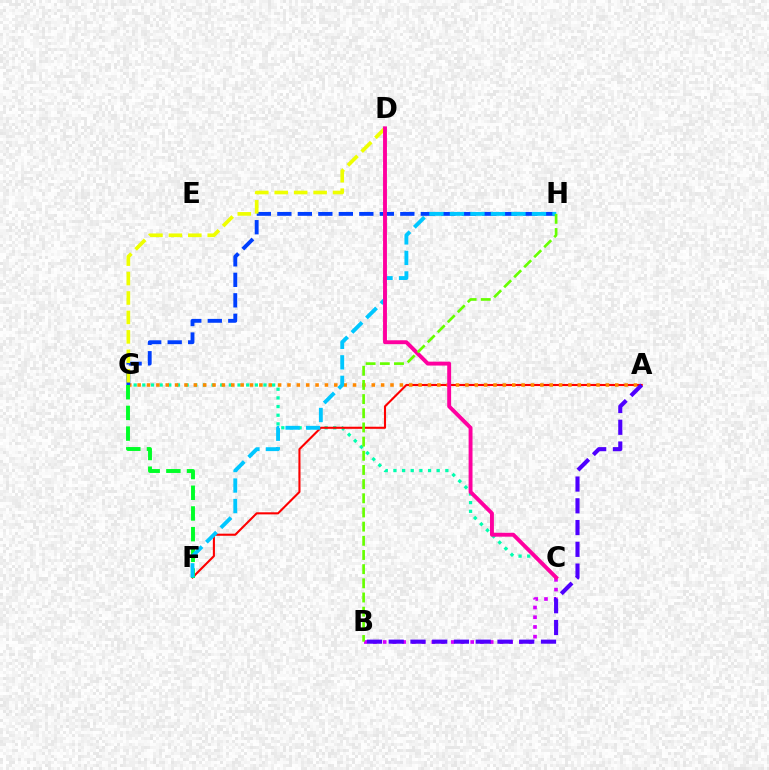{('C', 'G'): [{'color': '#00ffaf', 'line_style': 'dotted', 'thickness': 2.35}], ('B', 'C'): [{'color': '#d600ff', 'line_style': 'dotted', 'thickness': 2.64}], ('A', 'F'): [{'color': '#ff0000', 'line_style': 'solid', 'thickness': 1.51}], ('A', 'G'): [{'color': '#ff8800', 'line_style': 'dotted', 'thickness': 2.54}], ('F', 'G'): [{'color': '#00ff27', 'line_style': 'dashed', 'thickness': 2.81}], ('G', 'H'): [{'color': '#003fff', 'line_style': 'dashed', 'thickness': 2.78}], ('A', 'B'): [{'color': '#4f00ff', 'line_style': 'dashed', 'thickness': 2.96}], ('D', 'G'): [{'color': '#eeff00', 'line_style': 'dashed', 'thickness': 2.64}], ('F', 'H'): [{'color': '#00c7ff', 'line_style': 'dashed', 'thickness': 2.79}], ('C', 'D'): [{'color': '#ff00a0', 'line_style': 'solid', 'thickness': 2.81}], ('B', 'H'): [{'color': '#66ff00', 'line_style': 'dashed', 'thickness': 1.93}]}